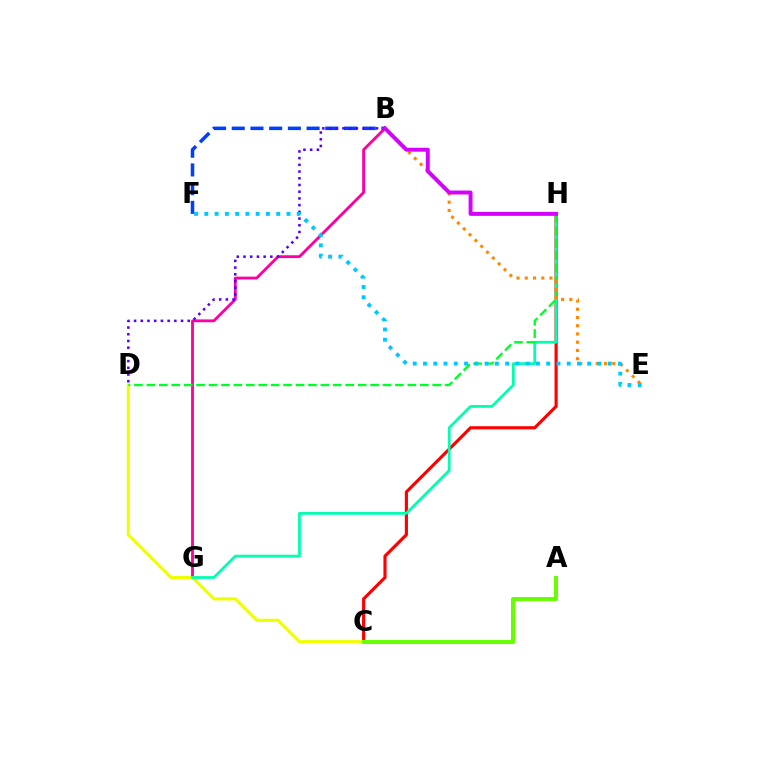{('B', 'F'): [{'color': '#003fff', 'line_style': 'dashed', 'thickness': 2.54}], ('C', 'H'): [{'color': '#ff0000', 'line_style': 'solid', 'thickness': 2.26}], ('B', 'G'): [{'color': '#ff00a0', 'line_style': 'solid', 'thickness': 2.04}], ('C', 'D'): [{'color': '#eeff00', 'line_style': 'solid', 'thickness': 2.23}], ('A', 'C'): [{'color': '#66ff00', 'line_style': 'solid', 'thickness': 2.85}], ('G', 'H'): [{'color': '#00ffaf', 'line_style': 'solid', 'thickness': 1.99}], ('D', 'H'): [{'color': '#00ff27', 'line_style': 'dashed', 'thickness': 1.69}], ('B', 'E'): [{'color': '#ff8800', 'line_style': 'dotted', 'thickness': 2.24}], ('B', 'D'): [{'color': '#4f00ff', 'line_style': 'dotted', 'thickness': 1.82}], ('B', 'H'): [{'color': '#d600ff', 'line_style': 'solid', 'thickness': 2.83}], ('E', 'F'): [{'color': '#00c7ff', 'line_style': 'dotted', 'thickness': 2.79}]}